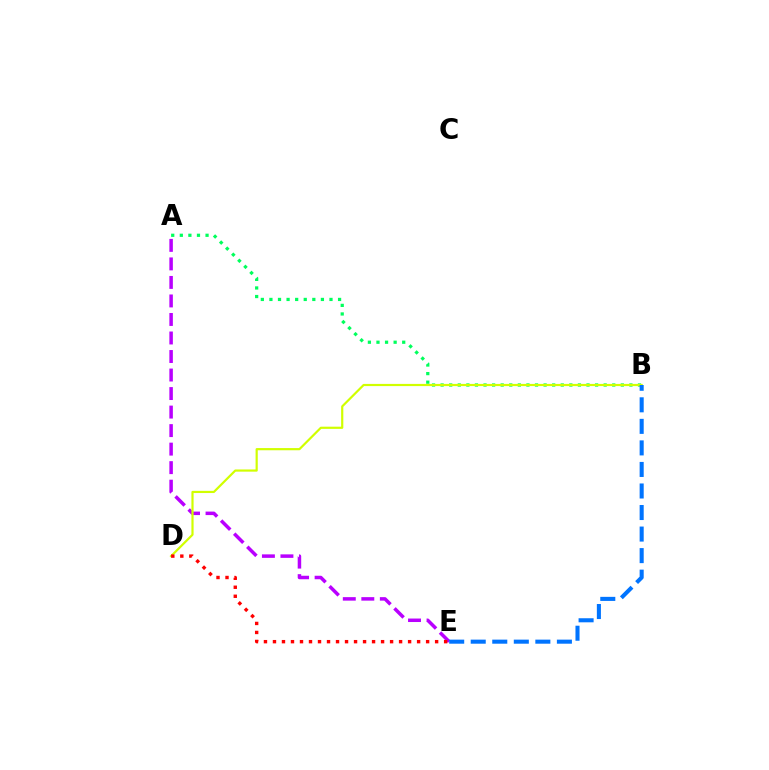{('A', 'E'): [{'color': '#b900ff', 'line_style': 'dashed', 'thickness': 2.52}], ('A', 'B'): [{'color': '#00ff5c', 'line_style': 'dotted', 'thickness': 2.33}], ('B', 'D'): [{'color': '#d1ff00', 'line_style': 'solid', 'thickness': 1.58}], ('D', 'E'): [{'color': '#ff0000', 'line_style': 'dotted', 'thickness': 2.45}], ('B', 'E'): [{'color': '#0074ff', 'line_style': 'dashed', 'thickness': 2.93}]}